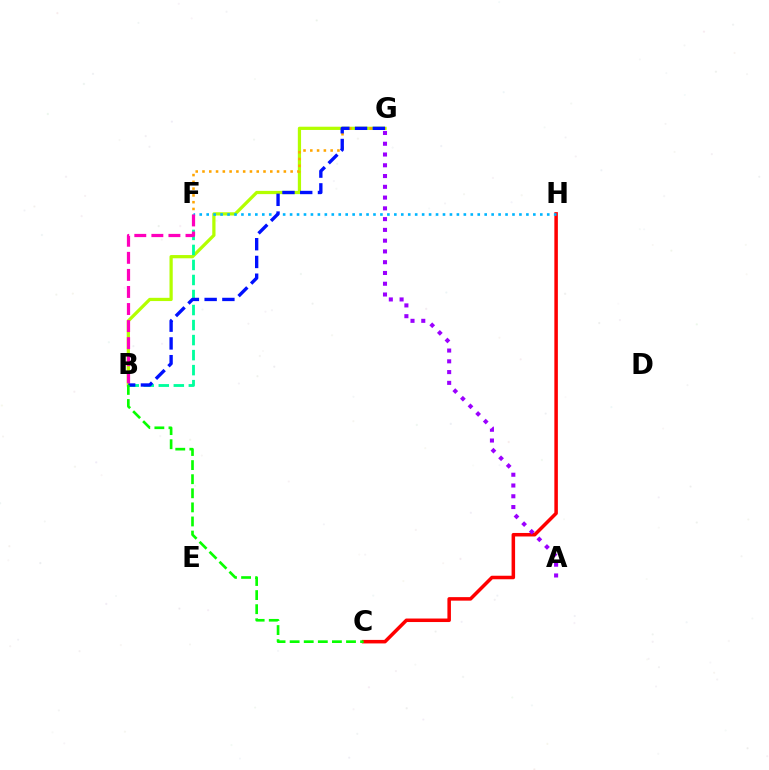{('B', 'G'): [{'color': '#b3ff00', 'line_style': 'solid', 'thickness': 2.33}, {'color': '#0010ff', 'line_style': 'dashed', 'thickness': 2.41}], ('C', 'H'): [{'color': '#ff0000', 'line_style': 'solid', 'thickness': 2.53}], ('F', 'G'): [{'color': '#ffa500', 'line_style': 'dotted', 'thickness': 1.84}], ('B', 'F'): [{'color': '#00ff9d', 'line_style': 'dashed', 'thickness': 2.04}, {'color': '#ff00bd', 'line_style': 'dashed', 'thickness': 2.32}], ('F', 'H'): [{'color': '#00b5ff', 'line_style': 'dotted', 'thickness': 1.89}], ('B', 'C'): [{'color': '#08ff00', 'line_style': 'dashed', 'thickness': 1.91}], ('A', 'G'): [{'color': '#9b00ff', 'line_style': 'dotted', 'thickness': 2.93}]}